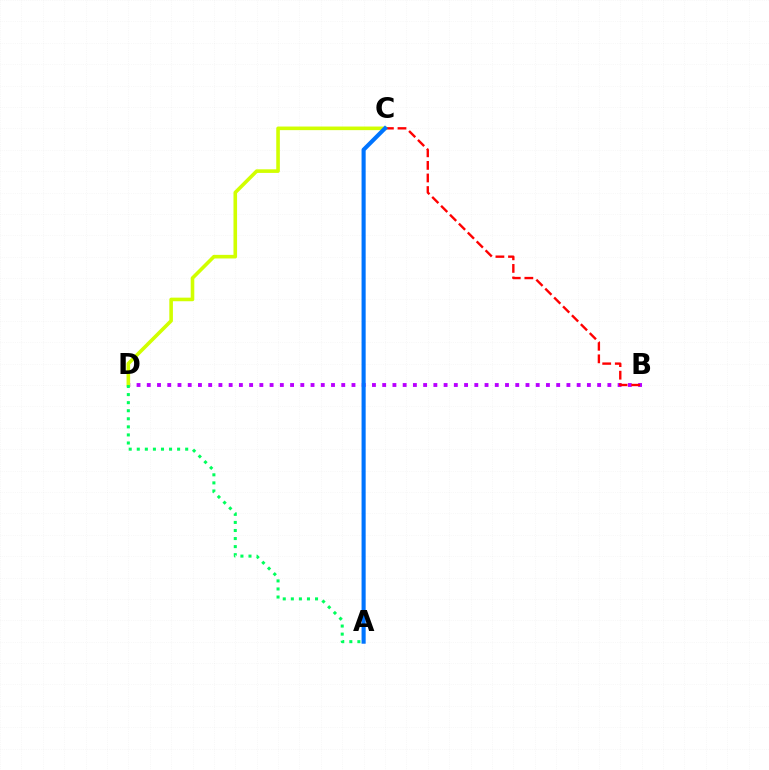{('B', 'D'): [{'color': '#b900ff', 'line_style': 'dotted', 'thickness': 2.78}], ('B', 'C'): [{'color': '#ff0000', 'line_style': 'dashed', 'thickness': 1.71}], ('C', 'D'): [{'color': '#d1ff00', 'line_style': 'solid', 'thickness': 2.59}], ('A', 'C'): [{'color': '#0074ff', 'line_style': 'solid', 'thickness': 2.96}], ('A', 'D'): [{'color': '#00ff5c', 'line_style': 'dotted', 'thickness': 2.19}]}